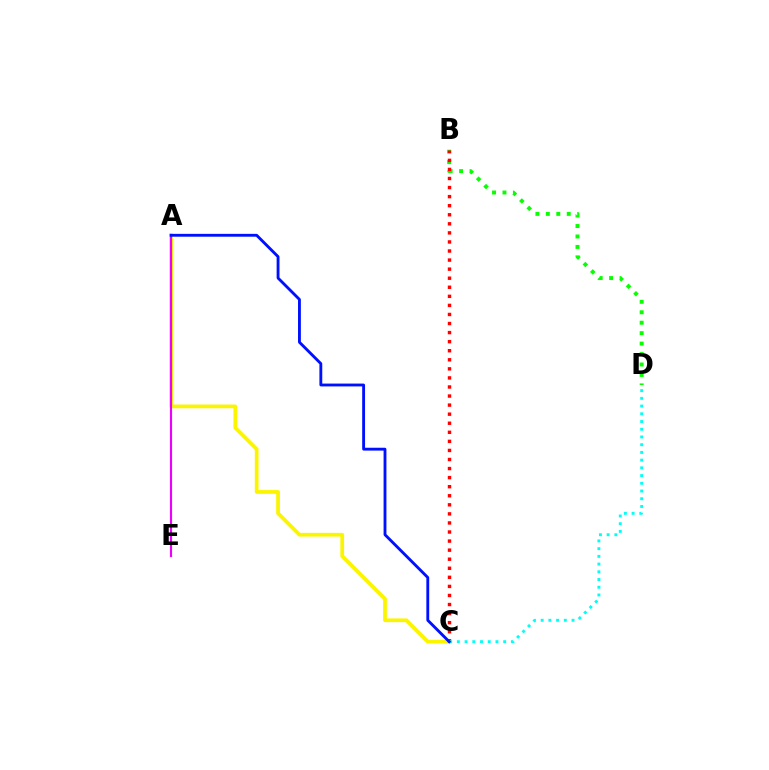{('A', 'C'): [{'color': '#fcf500', 'line_style': 'solid', 'thickness': 2.69}, {'color': '#0010ff', 'line_style': 'solid', 'thickness': 2.05}], ('B', 'D'): [{'color': '#08ff00', 'line_style': 'dotted', 'thickness': 2.84}], ('B', 'C'): [{'color': '#ff0000', 'line_style': 'dotted', 'thickness': 2.46}], ('C', 'D'): [{'color': '#00fff6', 'line_style': 'dotted', 'thickness': 2.1}], ('A', 'E'): [{'color': '#ee00ff', 'line_style': 'solid', 'thickness': 1.53}]}